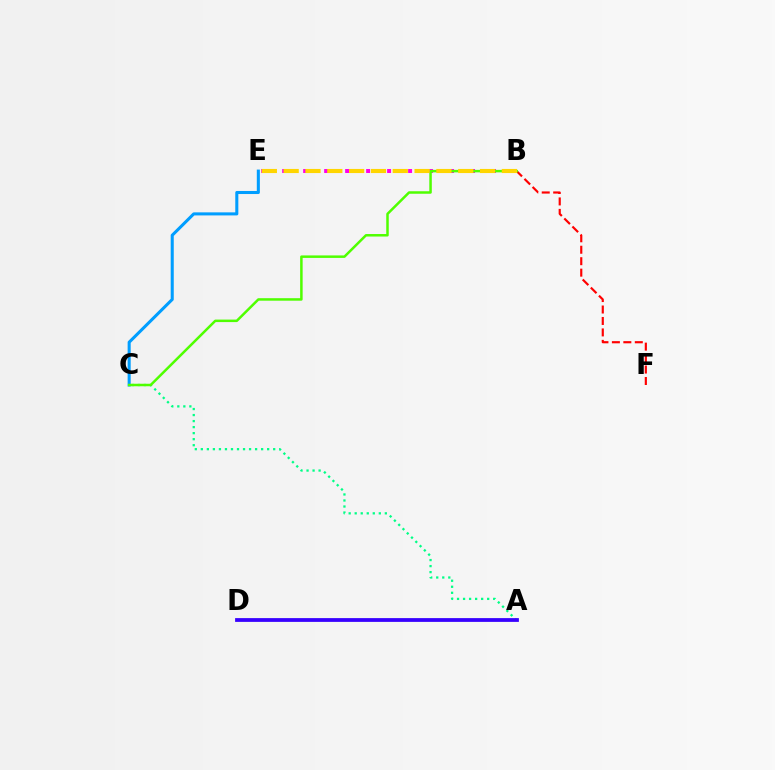{('B', 'F'): [{'color': '#ff0000', 'line_style': 'dashed', 'thickness': 1.56}], ('A', 'C'): [{'color': '#00ff86', 'line_style': 'dotted', 'thickness': 1.64}], ('B', 'E'): [{'color': '#ff00ed', 'line_style': 'dotted', 'thickness': 2.85}, {'color': '#ffd500', 'line_style': 'dashed', 'thickness': 2.96}], ('C', 'E'): [{'color': '#009eff', 'line_style': 'solid', 'thickness': 2.2}], ('A', 'D'): [{'color': '#3700ff', 'line_style': 'solid', 'thickness': 2.72}], ('B', 'C'): [{'color': '#4fff00', 'line_style': 'solid', 'thickness': 1.8}]}